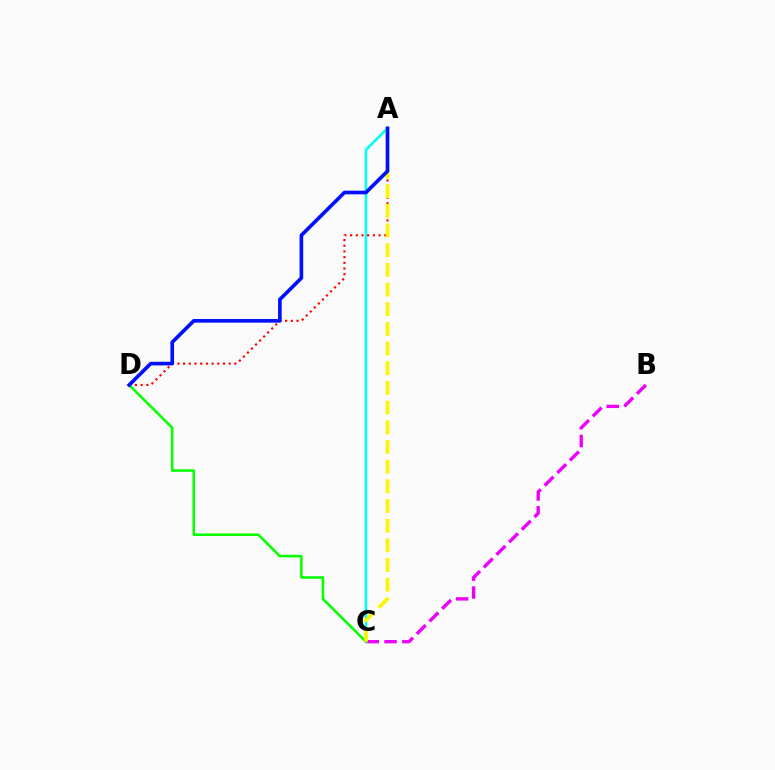{('B', 'C'): [{'color': '#ee00ff', 'line_style': 'dashed', 'thickness': 2.42}], ('A', 'C'): [{'color': '#00fff6', 'line_style': 'solid', 'thickness': 1.87}, {'color': '#fcf500', 'line_style': 'dashed', 'thickness': 2.67}], ('A', 'D'): [{'color': '#ff0000', 'line_style': 'dotted', 'thickness': 1.55}, {'color': '#0010ff', 'line_style': 'solid', 'thickness': 2.62}], ('C', 'D'): [{'color': '#08ff00', 'line_style': 'solid', 'thickness': 1.85}]}